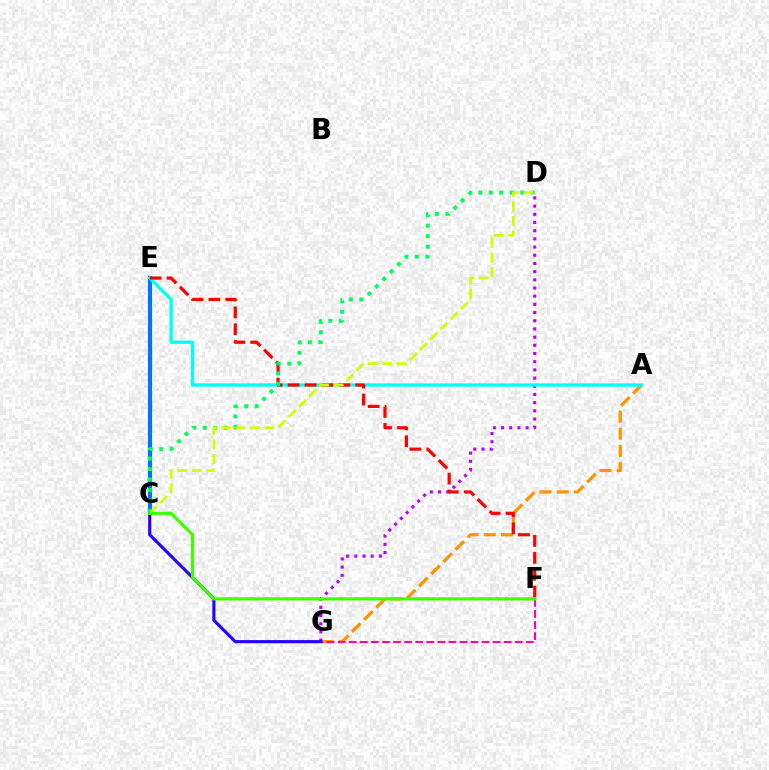{('D', 'G'): [{'color': '#b900ff', 'line_style': 'dotted', 'thickness': 2.22}], ('A', 'G'): [{'color': '#ff9400', 'line_style': 'dashed', 'thickness': 2.34}], ('C', 'E'): [{'color': '#0074ff', 'line_style': 'solid', 'thickness': 2.98}], ('A', 'E'): [{'color': '#00fff6', 'line_style': 'solid', 'thickness': 2.34}], ('E', 'F'): [{'color': '#ff0000', 'line_style': 'dashed', 'thickness': 2.3}], ('C', 'D'): [{'color': '#00ff5c', 'line_style': 'dotted', 'thickness': 2.85}, {'color': '#d1ff00', 'line_style': 'dashed', 'thickness': 1.96}], ('F', 'G'): [{'color': '#ff00ac', 'line_style': 'dashed', 'thickness': 1.5}], ('C', 'G'): [{'color': '#2500ff', 'line_style': 'solid', 'thickness': 2.25}], ('C', 'F'): [{'color': '#3dff00', 'line_style': 'solid', 'thickness': 2.28}]}